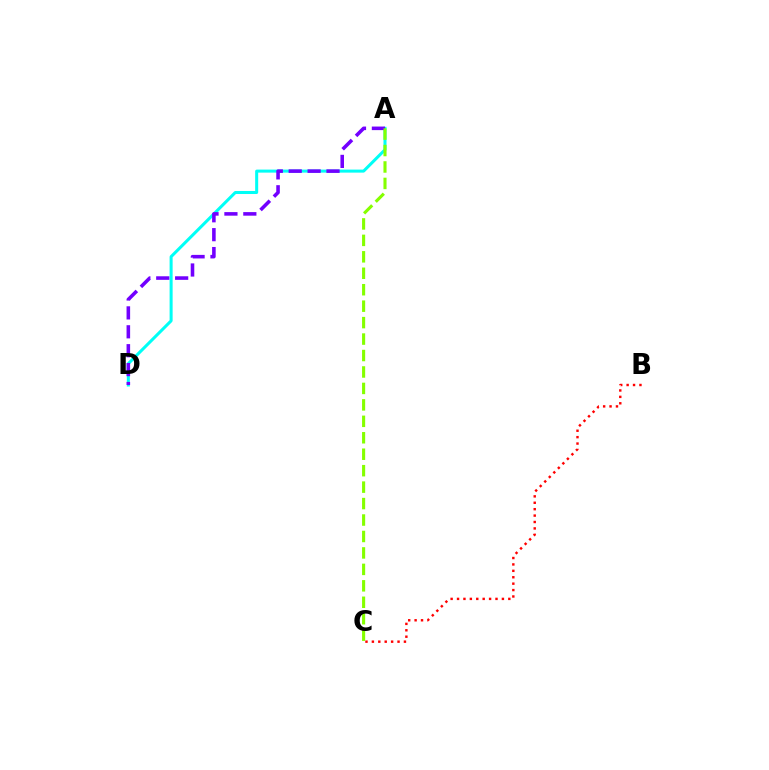{('A', 'D'): [{'color': '#00fff6', 'line_style': 'solid', 'thickness': 2.18}, {'color': '#7200ff', 'line_style': 'dashed', 'thickness': 2.57}], ('B', 'C'): [{'color': '#ff0000', 'line_style': 'dotted', 'thickness': 1.74}], ('A', 'C'): [{'color': '#84ff00', 'line_style': 'dashed', 'thickness': 2.23}]}